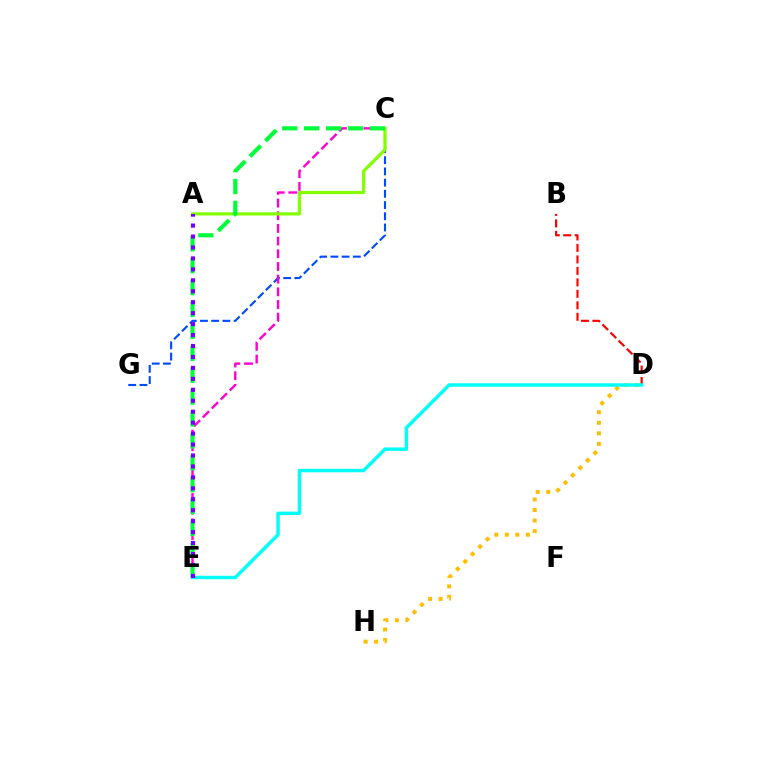{('C', 'G'): [{'color': '#004bff', 'line_style': 'dashed', 'thickness': 1.52}], ('D', 'H'): [{'color': '#ffbd00', 'line_style': 'dotted', 'thickness': 2.86}], ('C', 'E'): [{'color': '#ff00cf', 'line_style': 'dashed', 'thickness': 1.72}, {'color': '#00ff39', 'line_style': 'dashed', 'thickness': 2.97}], ('B', 'D'): [{'color': '#ff0000', 'line_style': 'dashed', 'thickness': 1.56}], ('A', 'C'): [{'color': '#84ff00', 'line_style': 'solid', 'thickness': 2.32}], ('D', 'E'): [{'color': '#00fff6', 'line_style': 'solid', 'thickness': 2.48}], ('A', 'E'): [{'color': '#7200ff', 'line_style': 'dotted', 'thickness': 2.97}]}